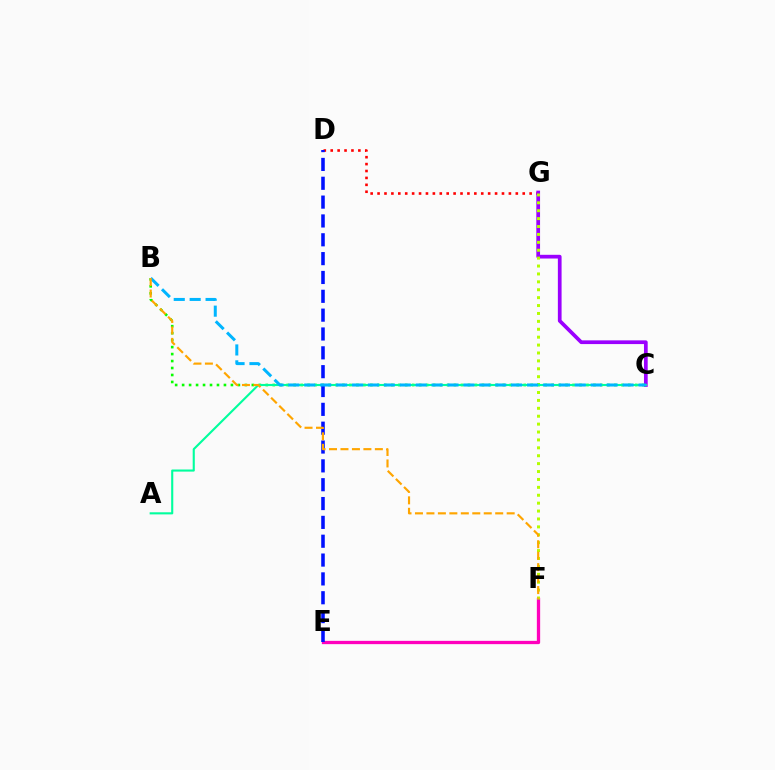{('D', 'G'): [{'color': '#ff0000', 'line_style': 'dotted', 'thickness': 1.88}], ('C', 'G'): [{'color': '#9b00ff', 'line_style': 'solid', 'thickness': 2.68}], ('E', 'F'): [{'color': '#ff00bd', 'line_style': 'solid', 'thickness': 2.37}], ('F', 'G'): [{'color': '#b3ff00', 'line_style': 'dotted', 'thickness': 2.15}], ('B', 'C'): [{'color': '#08ff00', 'line_style': 'dotted', 'thickness': 1.89}, {'color': '#00b5ff', 'line_style': 'dashed', 'thickness': 2.16}], ('A', 'C'): [{'color': '#00ff9d', 'line_style': 'solid', 'thickness': 1.52}], ('D', 'E'): [{'color': '#0010ff', 'line_style': 'dashed', 'thickness': 2.56}], ('B', 'F'): [{'color': '#ffa500', 'line_style': 'dashed', 'thickness': 1.56}]}